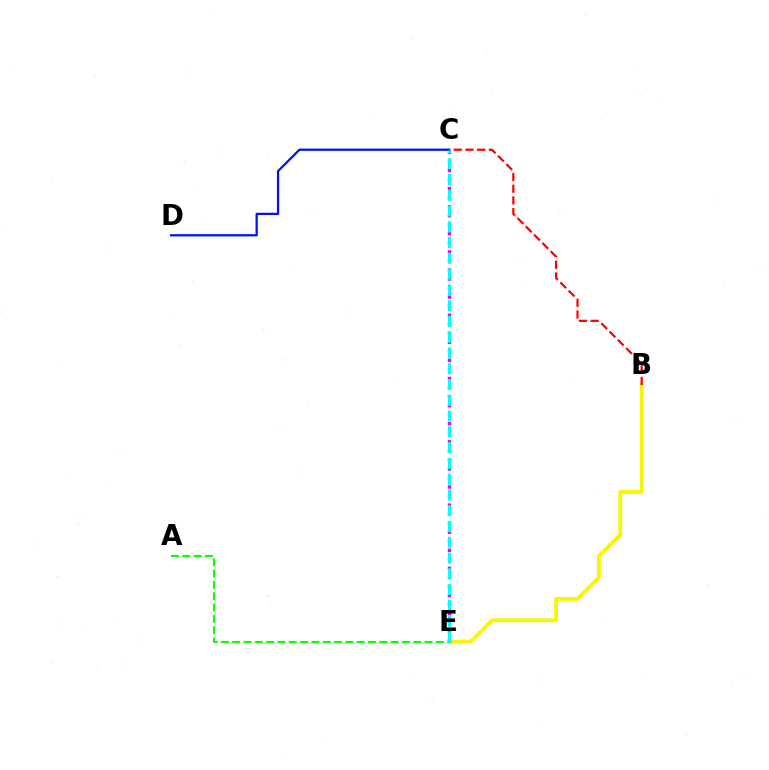{('C', 'D'): [{'color': '#0010ff', 'line_style': 'solid', 'thickness': 1.63}], ('B', 'E'): [{'color': '#fcf500', 'line_style': 'solid', 'thickness': 2.74}], ('C', 'E'): [{'color': '#ee00ff', 'line_style': 'dotted', 'thickness': 2.46}, {'color': '#00fff6', 'line_style': 'dashed', 'thickness': 2.14}], ('A', 'E'): [{'color': '#08ff00', 'line_style': 'dashed', 'thickness': 1.54}], ('B', 'C'): [{'color': '#ff0000', 'line_style': 'dashed', 'thickness': 1.59}]}